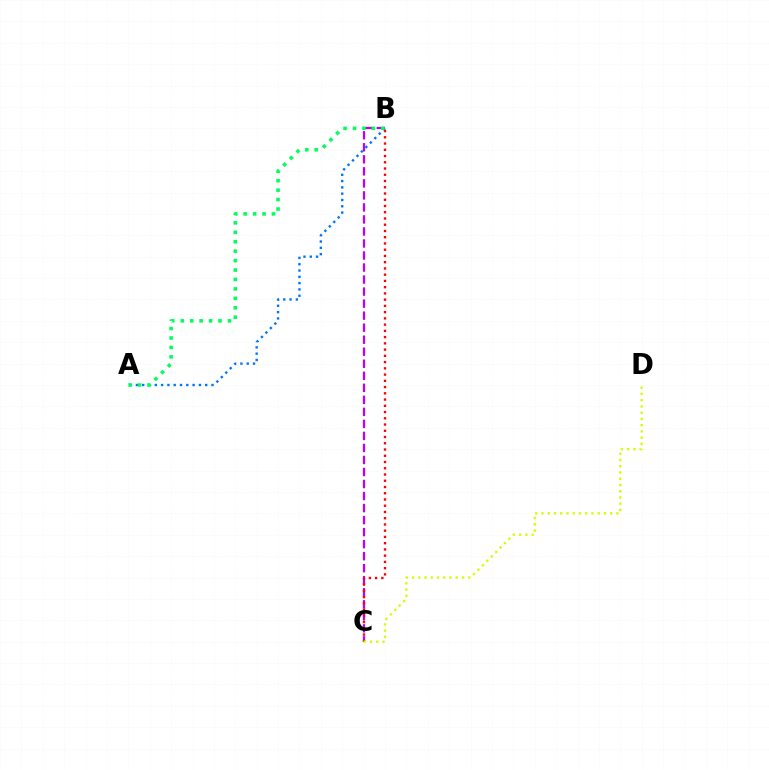{('B', 'C'): [{'color': '#b900ff', 'line_style': 'dashed', 'thickness': 1.63}, {'color': '#ff0000', 'line_style': 'dotted', 'thickness': 1.7}], ('A', 'B'): [{'color': '#0074ff', 'line_style': 'dotted', 'thickness': 1.71}, {'color': '#00ff5c', 'line_style': 'dotted', 'thickness': 2.56}], ('C', 'D'): [{'color': '#d1ff00', 'line_style': 'dotted', 'thickness': 1.7}]}